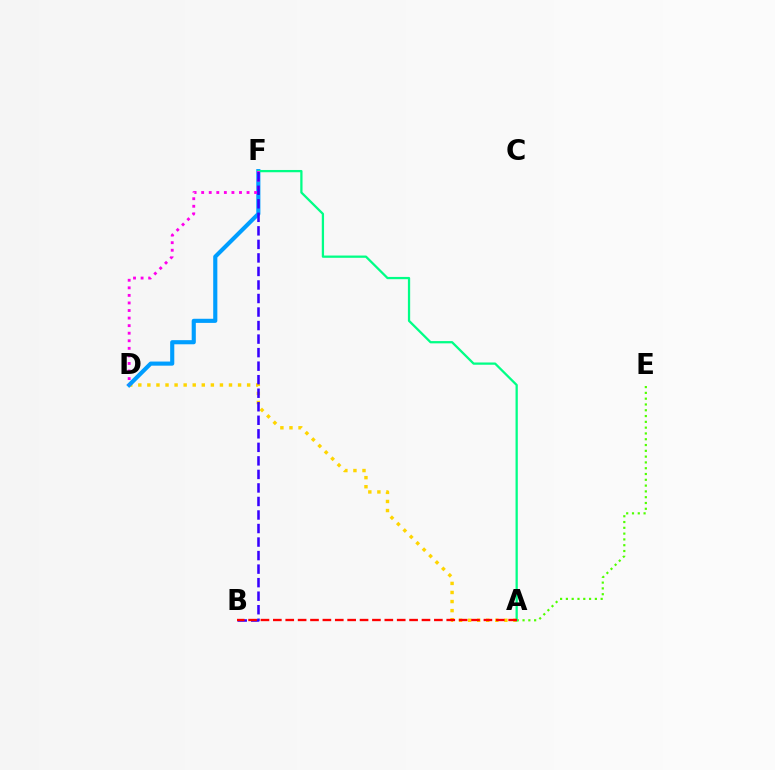{('A', 'D'): [{'color': '#ffd500', 'line_style': 'dotted', 'thickness': 2.46}], ('A', 'E'): [{'color': '#4fff00', 'line_style': 'dotted', 'thickness': 1.57}], ('D', 'F'): [{'color': '#009eff', 'line_style': 'solid', 'thickness': 2.97}, {'color': '#ff00ed', 'line_style': 'dotted', 'thickness': 2.05}], ('A', 'F'): [{'color': '#00ff86', 'line_style': 'solid', 'thickness': 1.63}], ('B', 'F'): [{'color': '#3700ff', 'line_style': 'dashed', 'thickness': 1.84}], ('A', 'B'): [{'color': '#ff0000', 'line_style': 'dashed', 'thickness': 1.68}]}